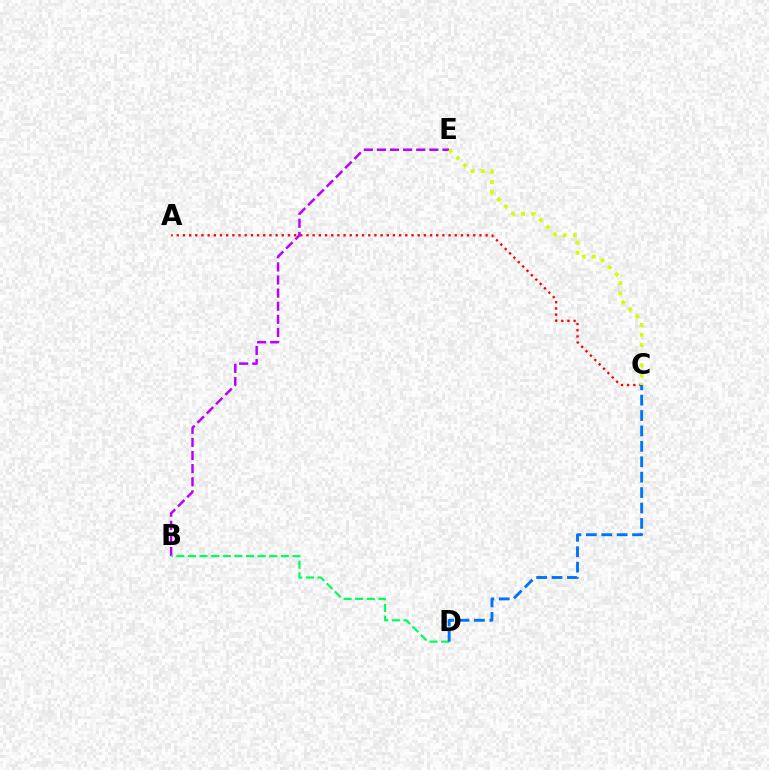{('A', 'C'): [{'color': '#ff0000', 'line_style': 'dotted', 'thickness': 1.68}], ('B', 'E'): [{'color': '#b900ff', 'line_style': 'dashed', 'thickness': 1.78}], ('B', 'D'): [{'color': '#00ff5c', 'line_style': 'dashed', 'thickness': 1.58}], ('C', 'E'): [{'color': '#d1ff00', 'line_style': 'dotted', 'thickness': 2.75}], ('C', 'D'): [{'color': '#0074ff', 'line_style': 'dashed', 'thickness': 2.09}]}